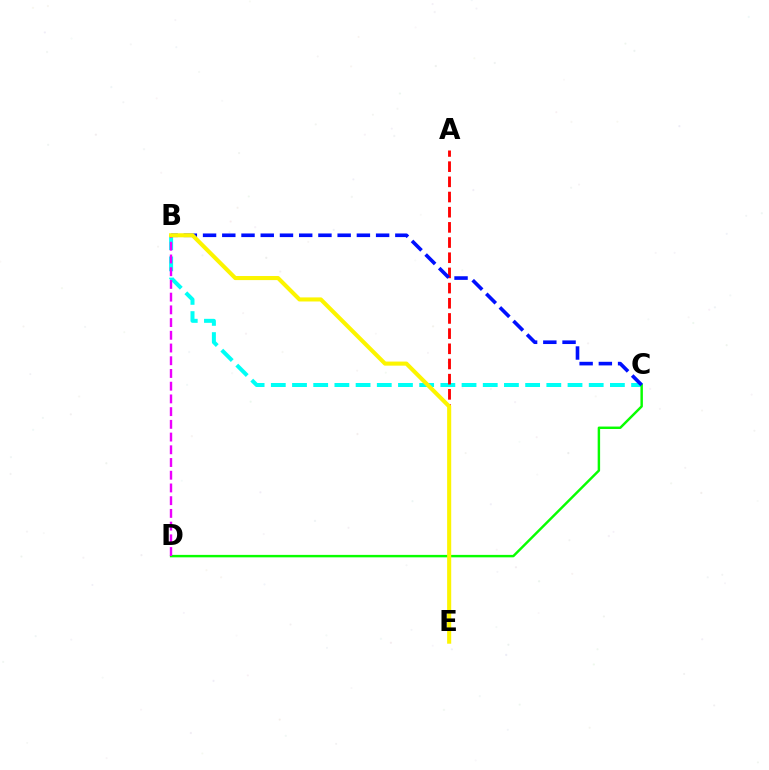{('B', 'C'): [{'color': '#00fff6', 'line_style': 'dashed', 'thickness': 2.88}, {'color': '#0010ff', 'line_style': 'dashed', 'thickness': 2.61}], ('C', 'D'): [{'color': '#08ff00', 'line_style': 'solid', 'thickness': 1.76}], ('A', 'E'): [{'color': '#ff0000', 'line_style': 'dashed', 'thickness': 2.06}], ('B', 'D'): [{'color': '#ee00ff', 'line_style': 'dashed', 'thickness': 1.73}], ('B', 'E'): [{'color': '#fcf500', 'line_style': 'solid', 'thickness': 2.94}]}